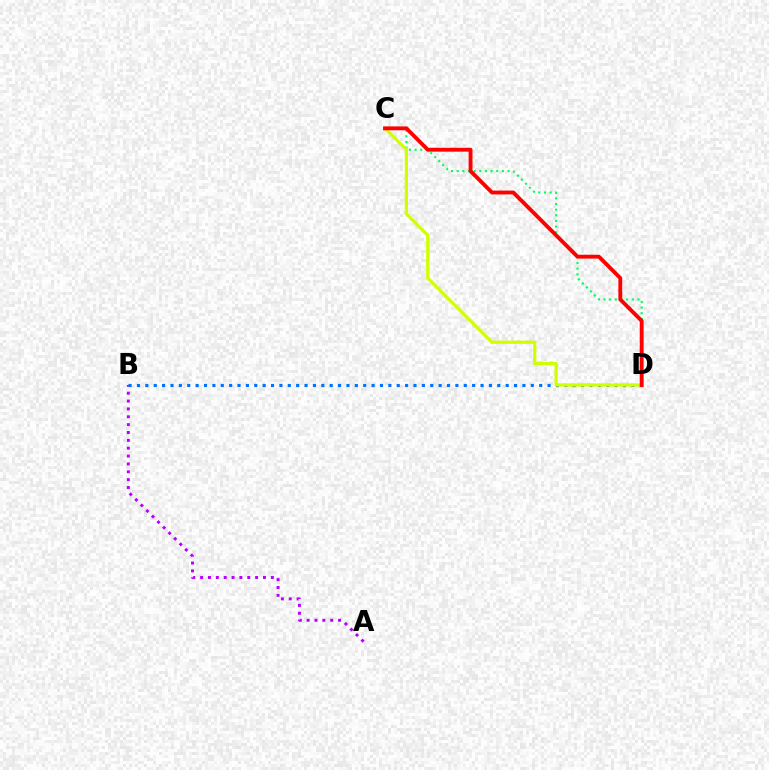{('A', 'B'): [{'color': '#b900ff', 'line_style': 'dotted', 'thickness': 2.13}], ('B', 'D'): [{'color': '#0074ff', 'line_style': 'dotted', 'thickness': 2.28}], ('C', 'D'): [{'color': '#00ff5c', 'line_style': 'dotted', 'thickness': 1.54}, {'color': '#d1ff00', 'line_style': 'solid', 'thickness': 2.34}, {'color': '#ff0000', 'line_style': 'solid', 'thickness': 2.78}]}